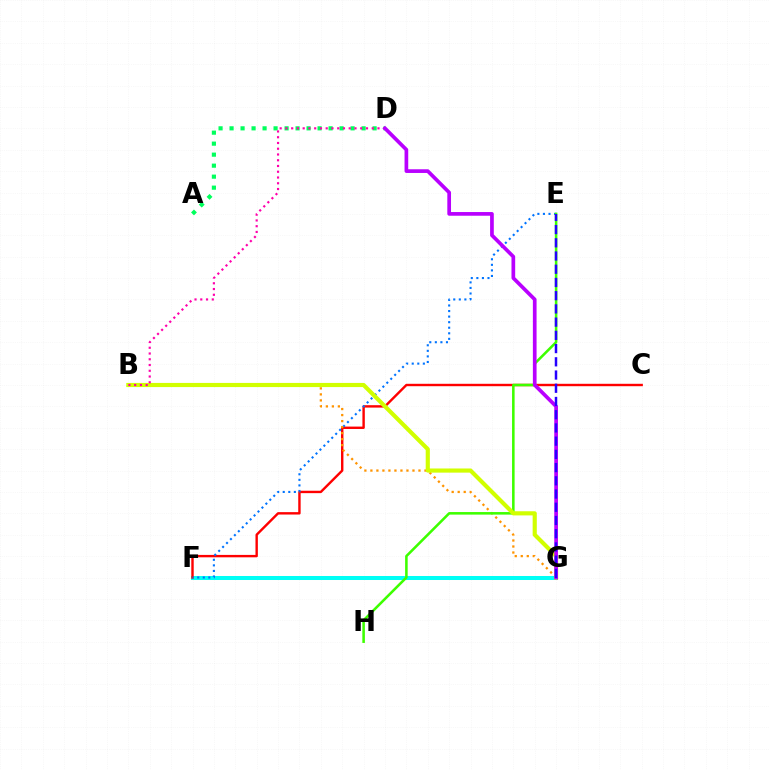{('F', 'G'): [{'color': '#00fff6', 'line_style': 'solid', 'thickness': 2.88}], ('C', 'F'): [{'color': '#ff0000', 'line_style': 'solid', 'thickness': 1.73}], ('E', 'F'): [{'color': '#0074ff', 'line_style': 'dotted', 'thickness': 1.51}], ('B', 'G'): [{'color': '#ff9400', 'line_style': 'dotted', 'thickness': 1.63}, {'color': '#d1ff00', 'line_style': 'solid', 'thickness': 2.99}], ('A', 'D'): [{'color': '#00ff5c', 'line_style': 'dotted', 'thickness': 2.99}], ('E', 'H'): [{'color': '#3dff00', 'line_style': 'solid', 'thickness': 1.84}], ('B', 'D'): [{'color': '#ff00ac', 'line_style': 'dotted', 'thickness': 1.56}], ('D', 'G'): [{'color': '#b900ff', 'line_style': 'solid', 'thickness': 2.66}], ('E', 'G'): [{'color': '#2500ff', 'line_style': 'dashed', 'thickness': 1.8}]}